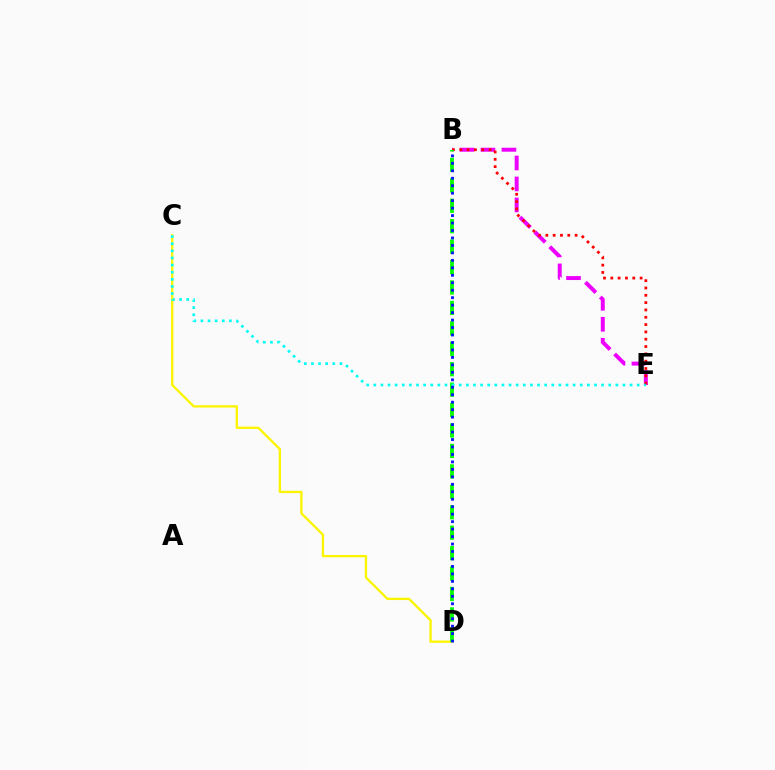{('C', 'D'): [{'color': '#fcf500', 'line_style': 'solid', 'thickness': 1.67}], ('B', 'E'): [{'color': '#ee00ff', 'line_style': 'dashed', 'thickness': 2.85}, {'color': '#ff0000', 'line_style': 'dotted', 'thickness': 1.99}], ('B', 'D'): [{'color': '#08ff00', 'line_style': 'dashed', 'thickness': 2.78}, {'color': '#0010ff', 'line_style': 'dotted', 'thickness': 2.03}], ('C', 'E'): [{'color': '#00fff6', 'line_style': 'dotted', 'thickness': 1.93}]}